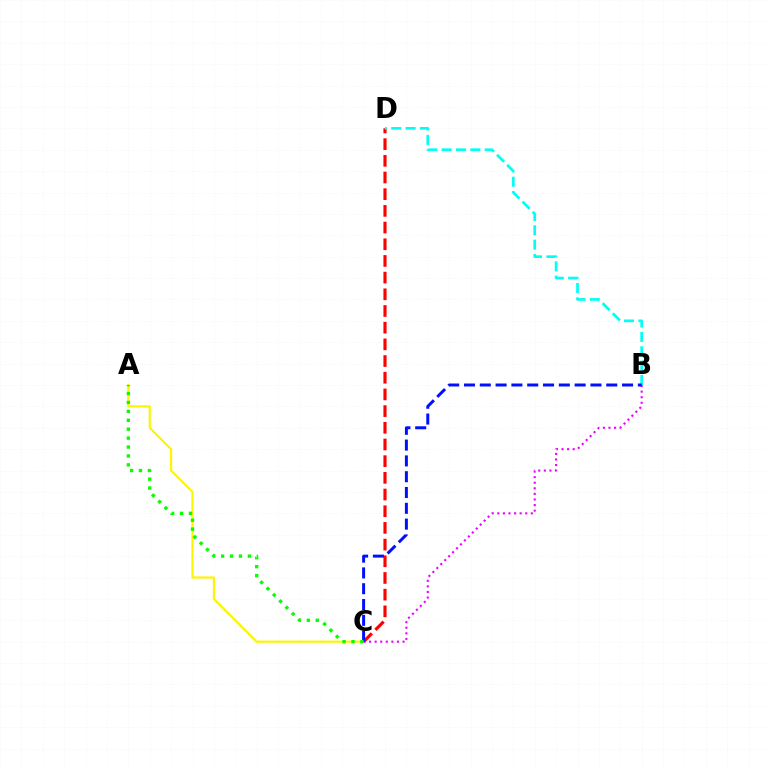{('A', 'C'): [{'color': '#fcf500', 'line_style': 'solid', 'thickness': 1.56}, {'color': '#08ff00', 'line_style': 'dotted', 'thickness': 2.42}], ('C', 'D'): [{'color': '#ff0000', 'line_style': 'dashed', 'thickness': 2.27}], ('B', 'C'): [{'color': '#ee00ff', 'line_style': 'dotted', 'thickness': 1.52}, {'color': '#0010ff', 'line_style': 'dashed', 'thickness': 2.15}], ('B', 'D'): [{'color': '#00fff6', 'line_style': 'dashed', 'thickness': 1.95}]}